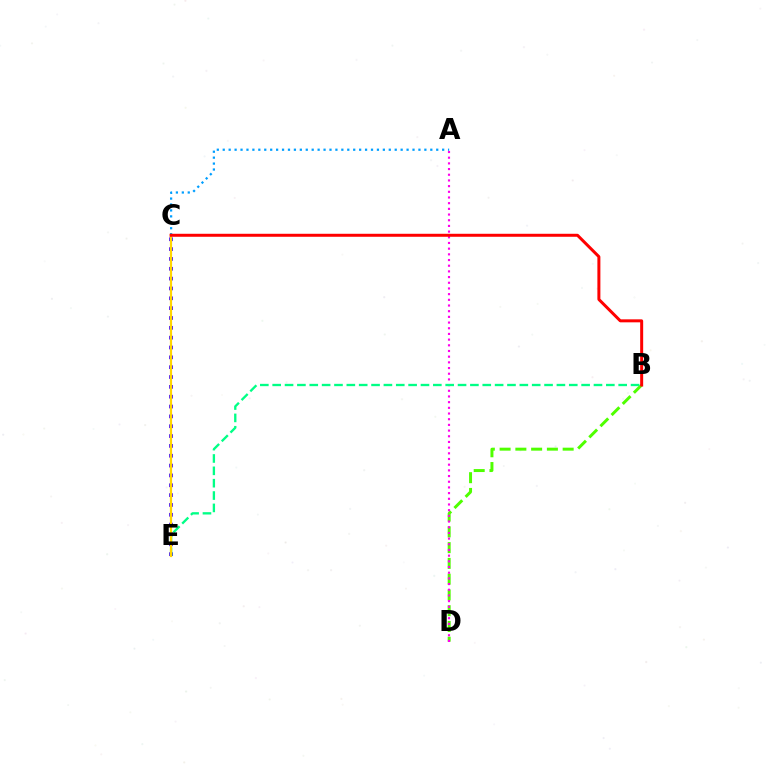{('B', 'D'): [{'color': '#4fff00', 'line_style': 'dashed', 'thickness': 2.14}], ('C', 'E'): [{'color': '#3700ff', 'line_style': 'dotted', 'thickness': 2.67}, {'color': '#ffd500', 'line_style': 'solid', 'thickness': 1.58}], ('A', 'D'): [{'color': '#ff00ed', 'line_style': 'dotted', 'thickness': 1.54}], ('B', 'E'): [{'color': '#00ff86', 'line_style': 'dashed', 'thickness': 1.68}], ('A', 'C'): [{'color': '#009eff', 'line_style': 'dotted', 'thickness': 1.61}], ('B', 'C'): [{'color': '#ff0000', 'line_style': 'solid', 'thickness': 2.16}]}